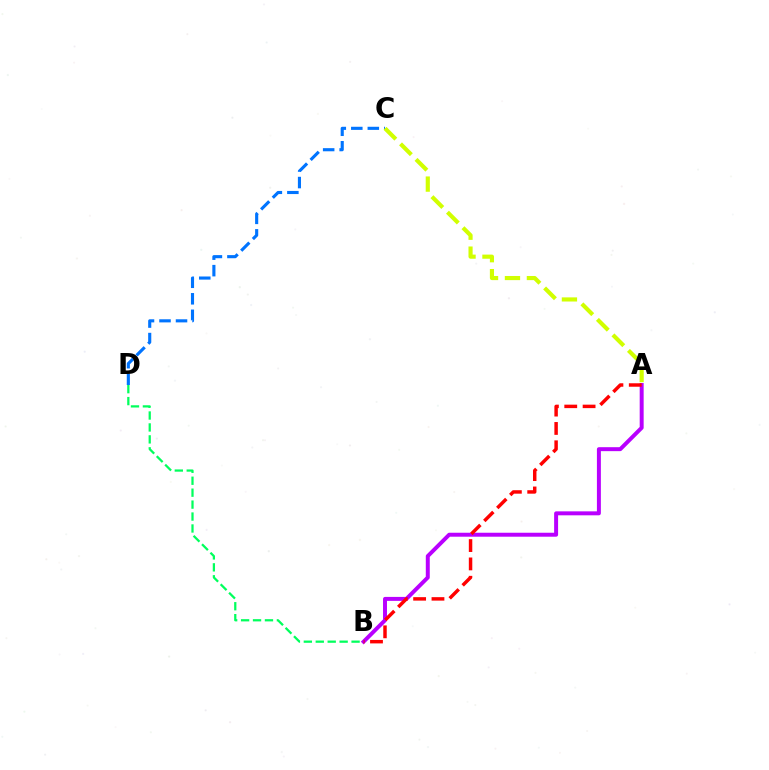{('B', 'D'): [{'color': '#00ff5c', 'line_style': 'dashed', 'thickness': 1.62}], ('C', 'D'): [{'color': '#0074ff', 'line_style': 'dashed', 'thickness': 2.24}], ('A', 'C'): [{'color': '#d1ff00', 'line_style': 'dashed', 'thickness': 2.98}], ('A', 'B'): [{'color': '#b900ff', 'line_style': 'solid', 'thickness': 2.85}, {'color': '#ff0000', 'line_style': 'dashed', 'thickness': 2.49}]}